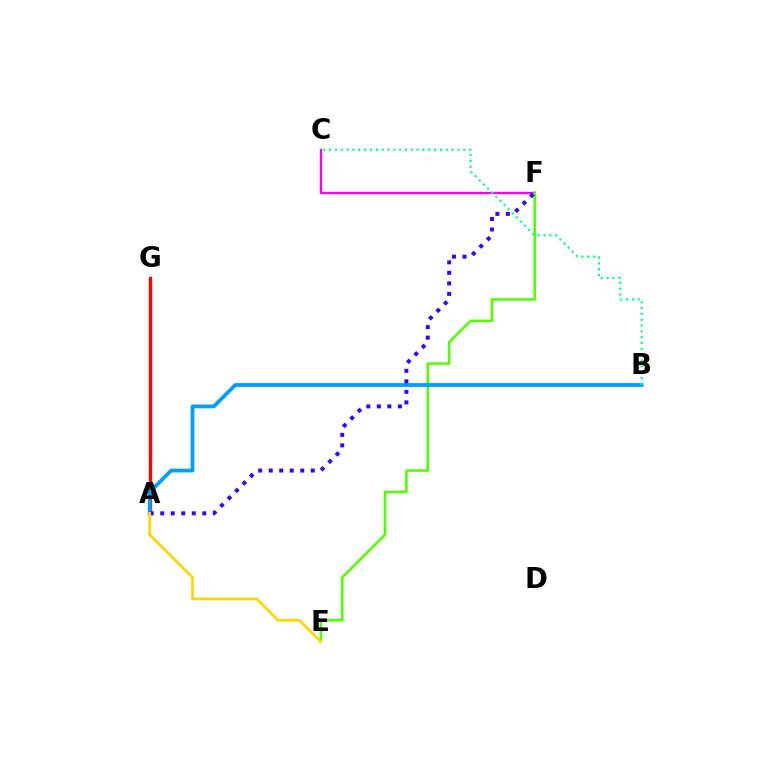{('A', 'G'): [{'color': '#ff0000', 'line_style': 'solid', 'thickness': 2.43}], ('C', 'F'): [{'color': '#ff00ed', 'line_style': 'solid', 'thickness': 1.66}], ('E', 'F'): [{'color': '#4fff00', 'line_style': 'solid', 'thickness': 1.83}], ('A', 'B'): [{'color': '#009eff', 'line_style': 'solid', 'thickness': 2.73}], ('A', 'F'): [{'color': '#3700ff', 'line_style': 'dotted', 'thickness': 2.86}], ('A', 'E'): [{'color': '#ffd500', 'line_style': 'solid', 'thickness': 1.94}], ('B', 'C'): [{'color': '#00ff86', 'line_style': 'dotted', 'thickness': 1.58}]}